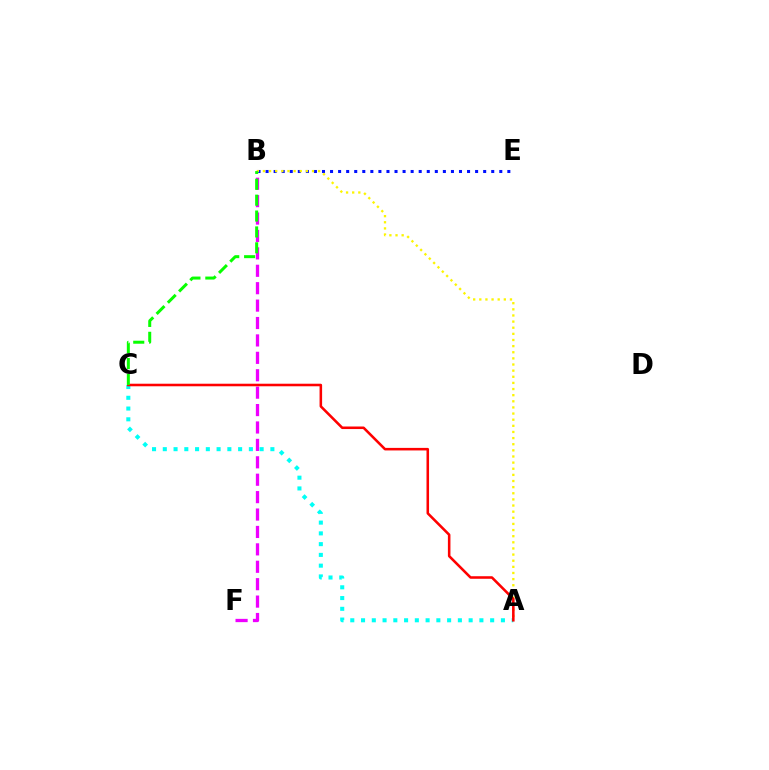{('B', 'F'): [{'color': '#ee00ff', 'line_style': 'dashed', 'thickness': 2.37}], ('B', 'E'): [{'color': '#0010ff', 'line_style': 'dotted', 'thickness': 2.19}], ('A', 'B'): [{'color': '#fcf500', 'line_style': 'dotted', 'thickness': 1.67}], ('A', 'C'): [{'color': '#00fff6', 'line_style': 'dotted', 'thickness': 2.92}, {'color': '#ff0000', 'line_style': 'solid', 'thickness': 1.84}], ('B', 'C'): [{'color': '#08ff00', 'line_style': 'dashed', 'thickness': 2.16}]}